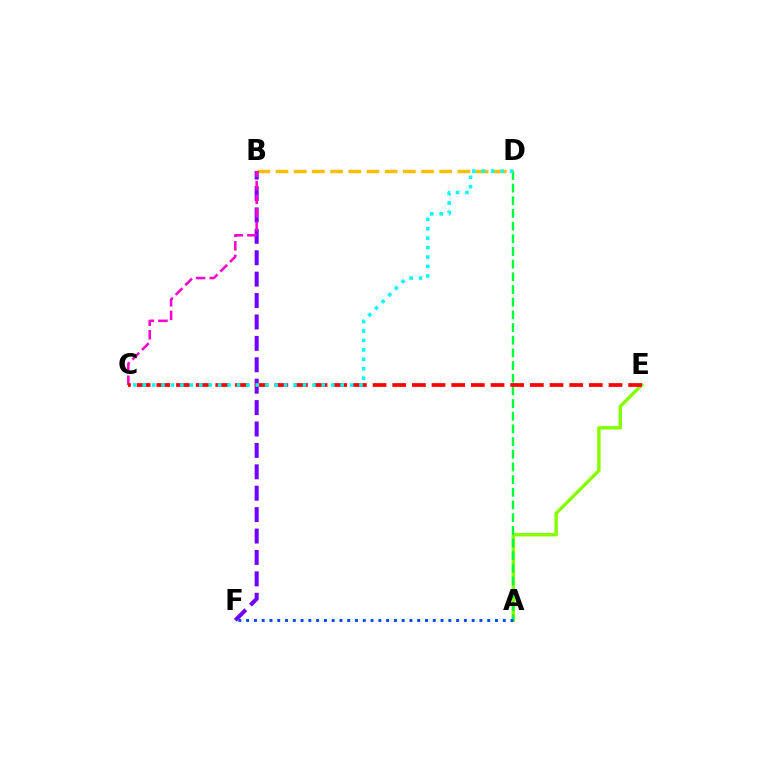{('B', 'D'): [{'color': '#ffbd00', 'line_style': 'dashed', 'thickness': 2.47}], ('B', 'F'): [{'color': '#7200ff', 'line_style': 'dashed', 'thickness': 2.91}], ('A', 'E'): [{'color': '#84ff00', 'line_style': 'solid', 'thickness': 2.44}], ('B', 'C'): [{'color': '#ff00cf', 'line_style': 'dashed', 'thickness': 1.85}], ('A', 'D'): [{'color': '#00ff39', 'line_style': 'dashed', 'thickness': 1.72}], ('C', 'E'): [{'color': '#ff0000', 'line_style': 'dashed', 'thickness': 2.67}], ('C', 'D'): [{'color': '#00fff6', 'line_style': 'dotted', 'thickness': 2.56}], ('A', 'F'): [{'color': '#004bff', 'line_style': 'dotted', 'thickness': 2.11}]}